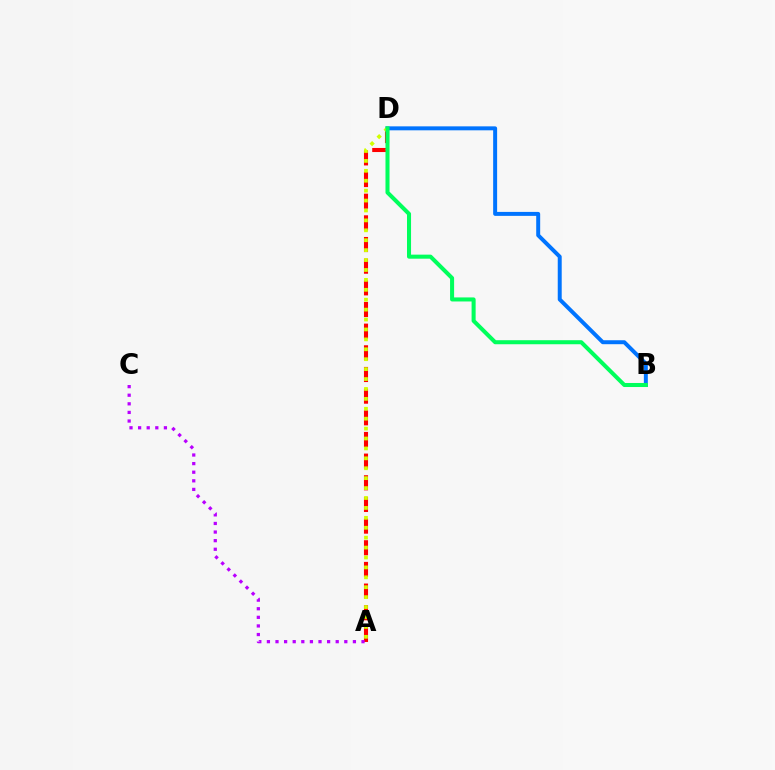{('A', 'D'): [{'color': '#ff0000', 'line_style': 'dashed', 'thickness': 2.94}, {'color': '#d1ff00', 'line_style': 'dotted', 'thickness': 2.69}], ('B', 'D'): [{'color': '#0074ff', 'line_style': 'solid', 'thickness': 2.85}, {'color': '#00ff5c', 'line_style': 'solid', 'thickness': 2.91}], ('A', 'C'): [{'color': '#b900ff', 'line_style': 'dotted', 'thickness': 2.34}]}